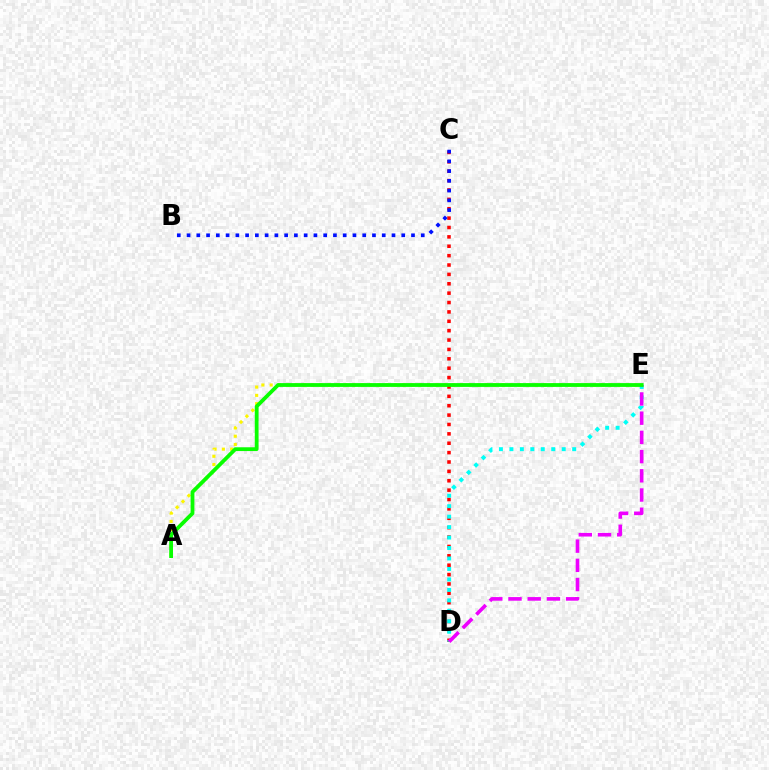{('A', 'E'): [{'color': '#fcf500', 'line_style': 'dotted', 'thickness': 2.25}, {'color': '#08ff00', 'line_style': 'solid', 'thickness': 2.73}], ('C', 'D'): [{'color': '#ff0000', 'line_style': 'dotted', 'thickness': 2.55}], ('D', 'E'): [{'color': '#00fff6', 'line_style': 'dotted', 'thickness': 2.84}, {'color': '#ee00ff', 'line_style': 'dashed', 'thickness': 2.61}], ('B', 'C'): [{'color': '#0010ff', 'line_style': 'dotted', 'thickness': 2.65}]}